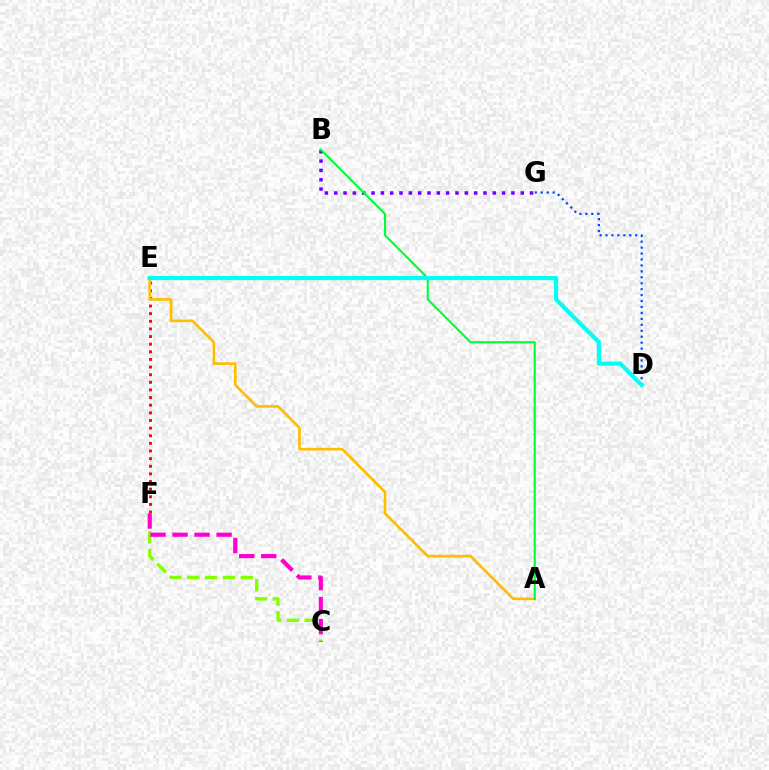{('E', 'F'): [{'color': '#ff0000', 'line_style': 'dotted', 'thickness': 2.07}], ('A', 'E'): [{'color': '#ffbd00', 'line_style': 'solid', 'thickness': 1.91}], ('D', 'G'): [{'color': '#004bff', 'line_style': 'dotted', 'thickness': 1.61}], ('B', 'G'): [{'color': '#7200ff', 'line_style': 'dotted', 'thickness': 2.53}], ('C', 'F'): [{'color': '#84ff00', 'line_style': 'dashed', 'thickness': 2.42}, {'color': '#ff00cf', 'line_style': 'dashed', 'thickness': 2.99}], ('A', 'B'): [{'color': '#00ff39', 'line_style': 'solid', 'thickness': 1.55}], ('D', 'E'): [{'color': '#00fff6', 'line_style': 'solid', 'thickness': 3.0}]}